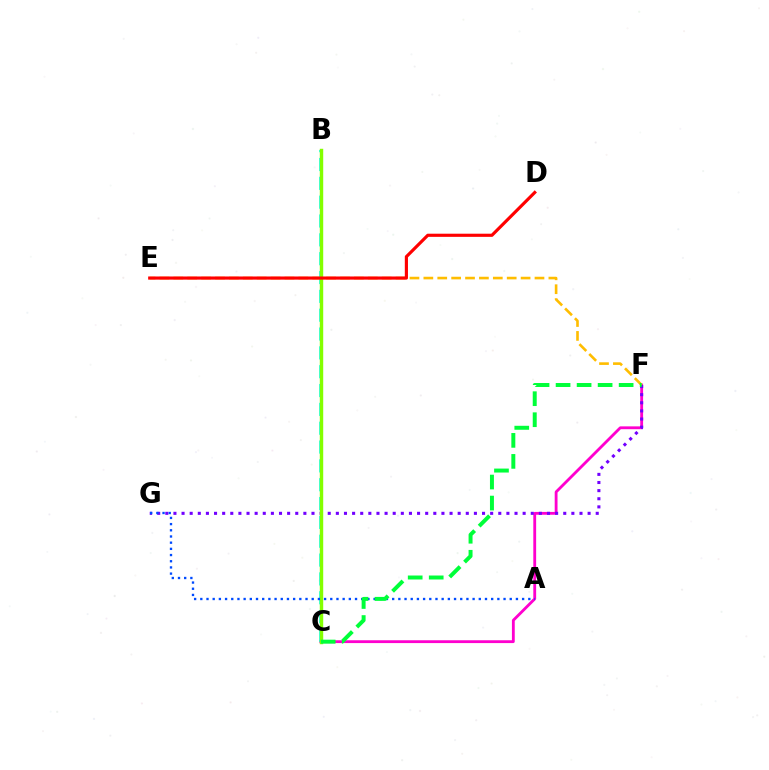{('C', 'F'): [{'color': '#ff00cf', 'line_style': 'solid', 'thickness': 2.04}, {'color': '#00ff39', 'line_style': 'dashed', 'thickness': 2.86}], ('F', 'G'): [{'color': '#7200ff', 'line_style': 'dotted', 'thickness': 2.21}], ('E', 'F'): [{'color': '#ffbd00', 'line_style': 'dashed', 'thickness': 1.89}], ('B', 'C'): [{'color': '#00fff6', 'line_style': 'dashed', 'thickness': 2.56}, {'color': '#84ff00', 'line_style': 'solid', 'thickness': 2.47}], ('A', 'G'): [{'color': '#004bff', 'line_style': 'dotted', 'thickness': 1.68}], ('D', 'E'): [{'color': '#ff0000', 'line_style': 'solid', 'thickness': 2.27}]}